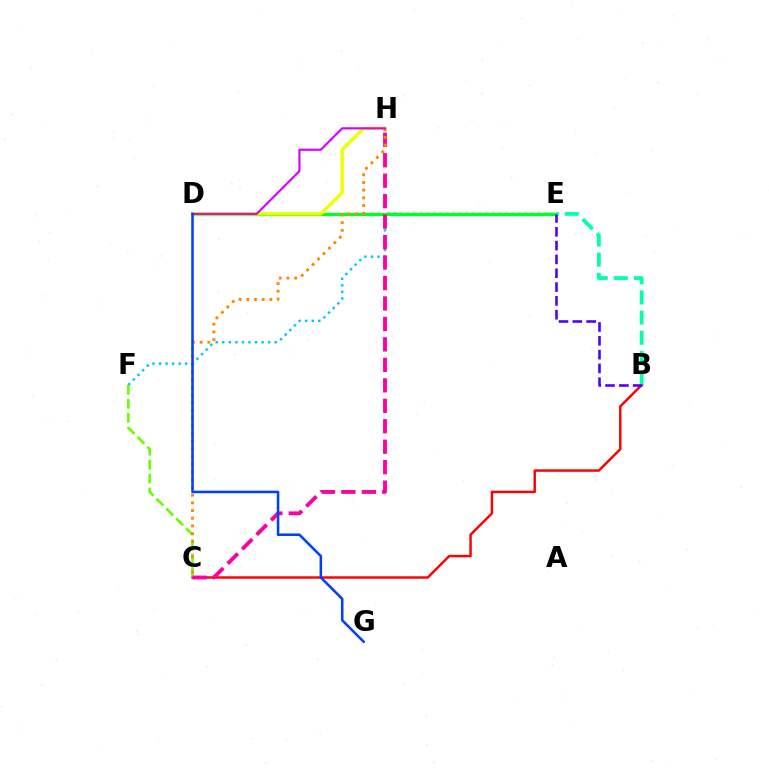{('B', 'C'): [{'color': '#ff0000', 'line_style': 'solid', 'thickness': 1.77}], ('E', 'F'): [{'color': '#00c7ff', 'line_style': 'dotted', 'thickness': 1.78}], ('C', 'F'): [{'color': '#66ff00', 'line_style': 'dashed', 'thickness': 1.89}], ('D', 'E'): [{'color': '#00ff27', 'line_style': 'solid', 'thickness': 2.39}], ('B', 'E'): [{'color': '#00ffaf', 'line_style': 'dashed', 'thickness': 2.73}, {'color': '#4f00ff', 'line_style': 'dashed', 'thickness': 1.88}], ('C', 'H'): [{'color': '#ff00a0', 'line_style': 'dashed', 'thickness': 2.78}, {'color': '#ff8800', 'line_style': 'dotted', 'thickness': 2.09}], ('D', 'H'): [{'color': '#eeff00', 'line_style': 'solid', 'thickness': 2.43}, {'color': '#d600ff', 'line_style': 'solid', 'thickness': 1.54}], ('D', 'G'): [{'color': '#003fff', 'line_style': 'solid', 'thickness': 1.83}]}